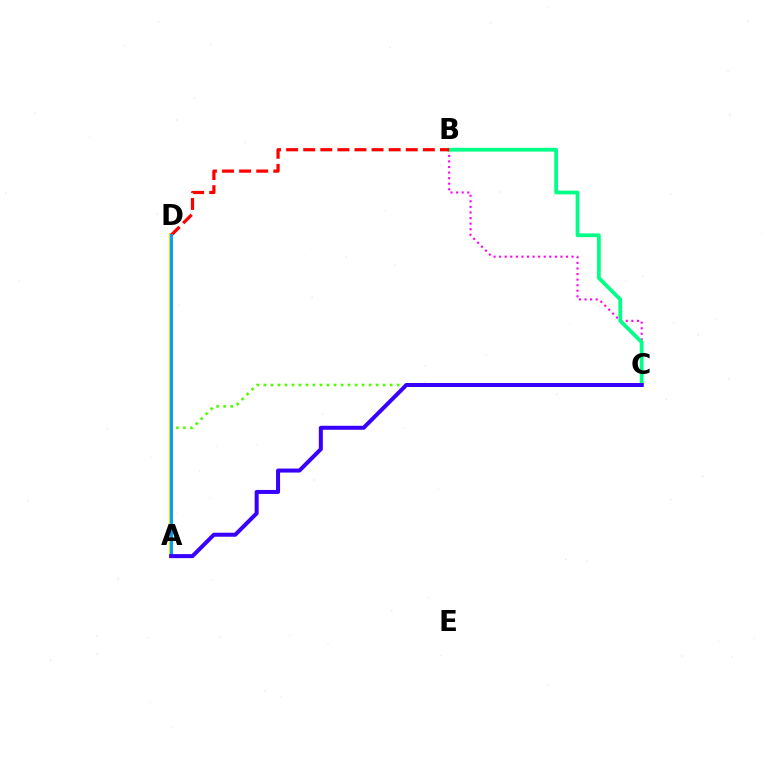{('B', 'C'): [{'color': '#ff00ed', 'line_style': 'dotted', 'thickness': 1.51}, {'color': '#00ff86', 'line_style': 'solid', 'thickness': 2.7}], ('A', 'C'): [{'color': '#4fff00', 'line_style': 'dotted', 'thickness': 1.91}, {'color': '#3700ff', 'line_style': 'solid', 'thickness': 2.89}], ('A', 'D'): [{'color': '#ffd500', 'line_style': 'solid', 'thickness': 2.95}, {'color': '#009eff', 'line_style': 'solid', 'thickness': 2.09}], ('B', 'D'): [{'color': '#ff0000', 'line_style': 'dashed', 'thickness': 2.32}]}